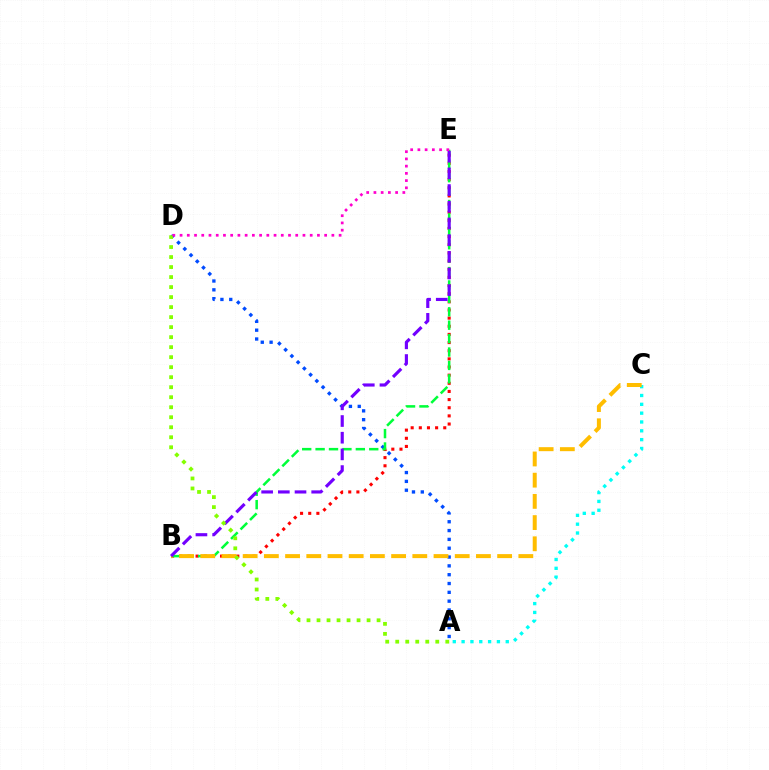{('A', 'D'): [{'color': '#004bff', 'line_style': 'dotted', 'thickness': 2.4}, {'color': '#84ff00', 'line_style': 'dotted', 'thickness': 2.72}], ('B', 'E'): [{'color': '#ff0000', 'line_style': 'dotted', 'thickness': 2.21}, {'color': '#00ff39', 'line_style': 'dashed', 'thickness': 1.82}, {'color': '#7200ff', 'line_style': 'dashed', 'thickness': 2.27}], ('A', 'C'): [{'color': '#00fff6', 'line_style': 'dotted', 'thickness': 2.4}], ('B', 'C'): [{'color': '#ffbd00', 'line_style': 'dashed', 'thickness': 2.88}], ('D', 'E'): [{'color': '#ff00cf', 'line_style': 'dotted', 'thickness': 1.96}]}